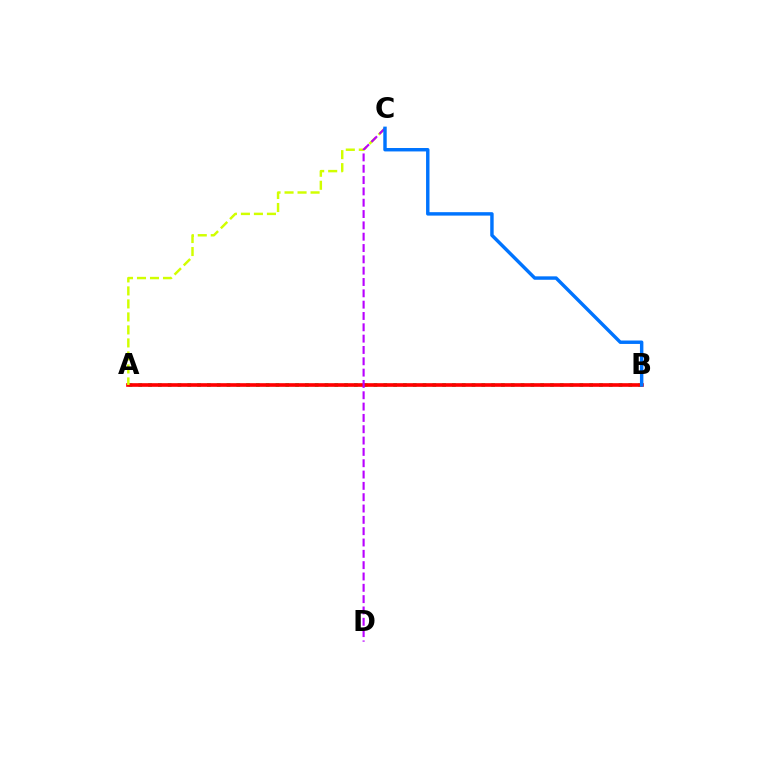{('A', 'B'): [{'color': '#00ff5c', 'line_style': 'dotted', 'thickness': 2.66}, {'color': '#ff0000', 'line_style': 'solid', 'thickness': 2.63}], ('A', 'C'): [{'color': '#d1ff00', 'line_style': 'dashed', 'thickness': 1.77}], ('C', 'D'): [{'color': '#b900ff', 'line_style': 'dashed', 'thickness': 1.54}], ('B', 'C'): [{'color': '#0074ff', 'line_style': 'solid', 'thickness': 2.47}]}